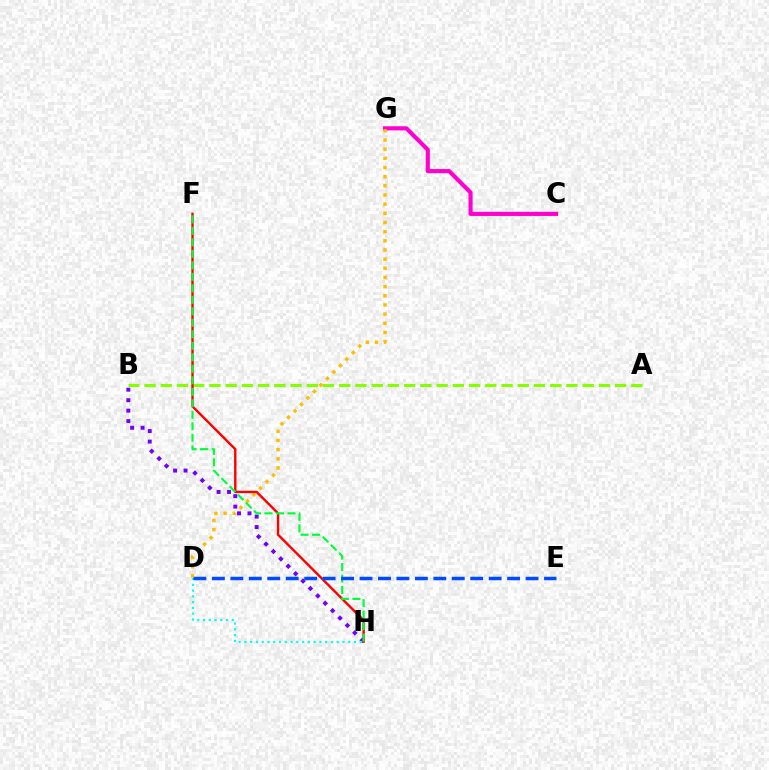{('C', 'G'): [{'color': '#ff00cf', 'line_style': 'solid', 'thickness': 2.98}], ('D', 'G'): [{'color': '#ffbd00', 'line_style': 'dotted', 'thickness': 2.49}], ('B', 'H'): [{'color': '#7200ff', 'line_style': 'dotted', 'thickness': 2.84}], ('D', 'H'): [{'color': '#00fff6', 'line_style': 'dotted', 'thickness': 1.57}], ('A', 'B'): [{'color': '#84ff00', 'line_style': 'dashed', 'thickness': 2.2}], ('F', 'H'): [{'color': '#ff0000', 'line_style': 'solid', 'thickness': 1.72}, {'color': '#00ff39', 'line_style': 'dashed', 'thickness': 1.56}], ('D', 'E'): [{'color': '#004bff', 'line_style': 'dashed', 'thickness': 2.51}]}